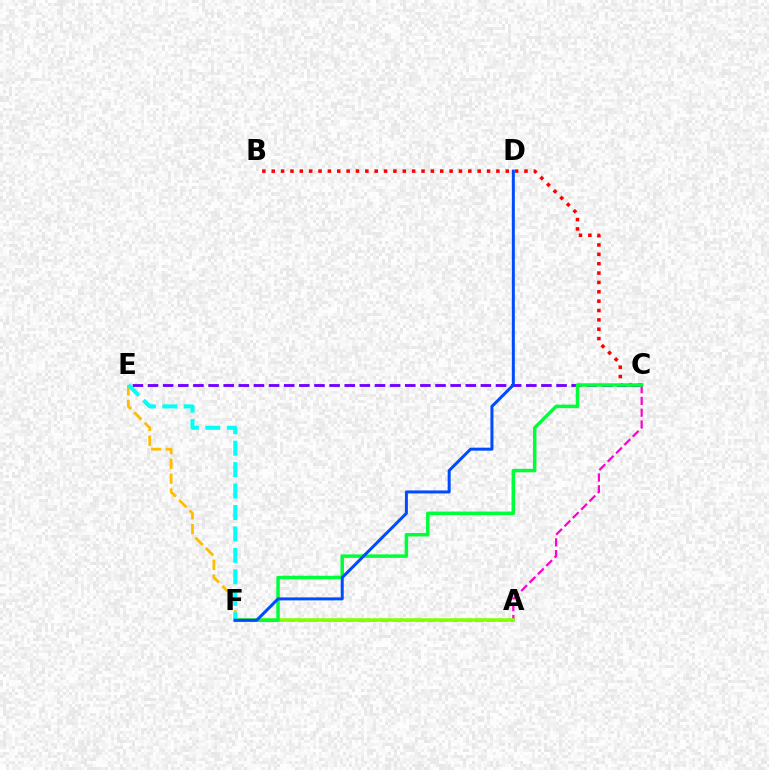{('B', 'C'): [{'color': '#ff0000', 'line_style': 'dotted', 'thickness': 2.54}], ('C', 'E'): [{'color': '#7200ff', 'line_style': 'dashed', 'thickness': 2.06}], ('C', 'F'): [{'color': '#ff00cf', 'line_style': 'dashed', 'thickness': 1.6}, {'color': '#00ff39', 'line_style': 'solid', 'thickness': 2.51}], ('A', 'F'): [{'color': '#84ff00', 'line_style': 'solid', 'thickness': 2.53}], ('E', 'F'): [{'color': '#ffbd00', 'line_style': 'dashed', 'thickness': 2.02}, {'color': '#00fff6', 'line_style': 'dashed', 'thickness': 2.91}], ('D', 'F'): [{'color': '#004bff', 'line_style': 'solid', 'thickness': 2.16}]}